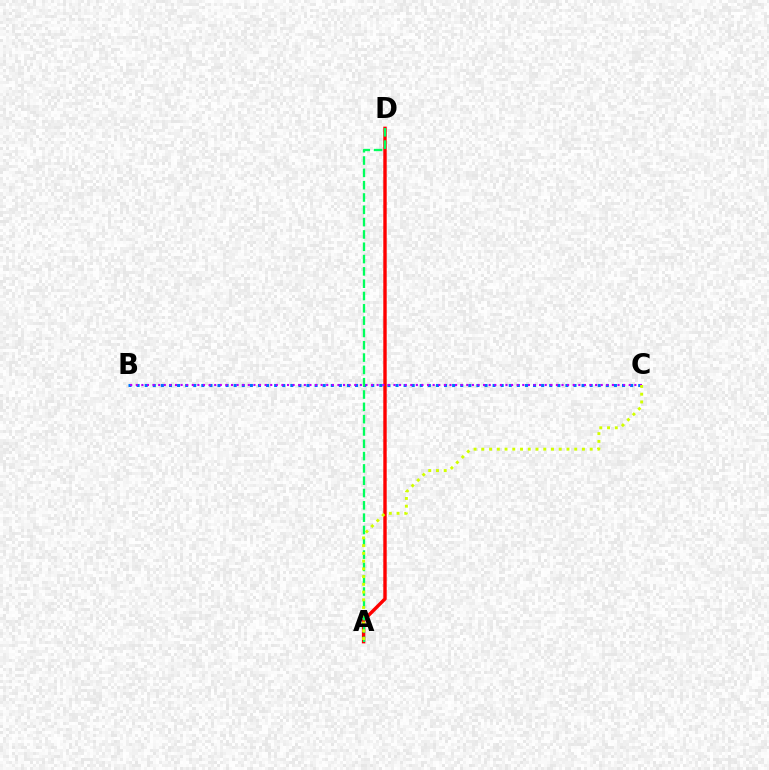{('B', 'C'): [{'color': '#0074ff', 'line_style': 'dotted', 'thickness': 2.2}, {'color': '#b900ff', 'line_style': 'dotted', 'thickness': 1.52}], ('A', 'D'): [{'color': '#ff0000', 'line_style': 'solid', 'thickness': 2.45}, {'color': '#00ff5c', 'line_style': 'dashed', 'thickness': 1.67}], ('A', 'C'): [{'color': '#d1ff00', 'line_style': 'dotted', 'thickness': 2.1}]}